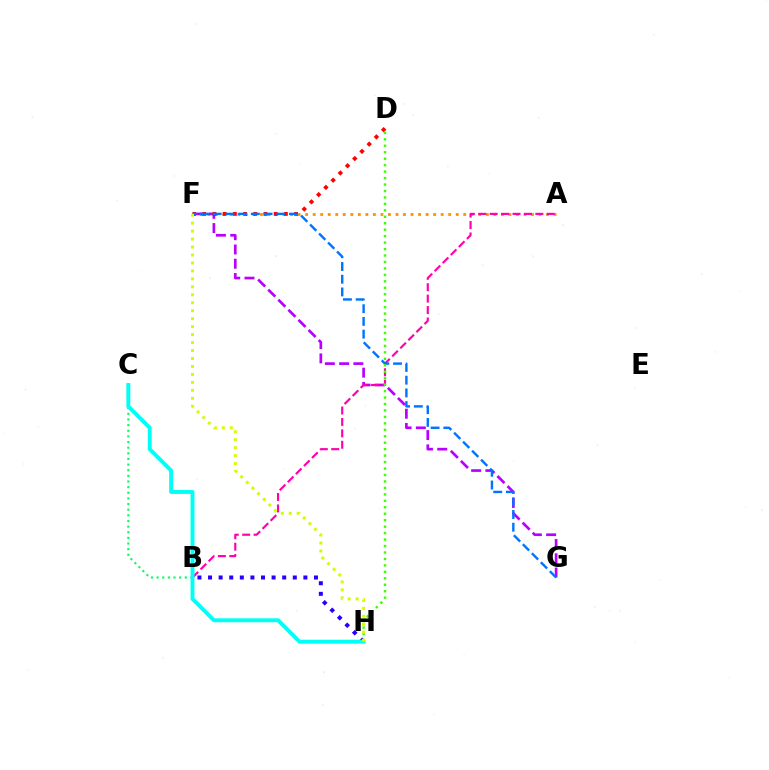{('A', 'F'): [{'color': '#ff9400', 'line_style': 'dotted', 'thickness': 2.05}], ('B', 'H'): [{'color': '#2500ff', 'line_style': 'dotted', 'thickness': 2.88}], ('F', 'G'): [{'color': '#b900ff', 'line_style': 'dashed', 'thickness': 1.94}, {'color': '#0074ff', 'line_style': 'dashed', 'thickness': 1.73}], ('A', 'B'): [{'color': '#ff00ac', 'line_style': 'dashed', 'thickness': 1.55}], ('D', 'F'): [{'color': '#ff0000', 'line_style': 'dotted', 'thickness': 2.77}], ('B', 'C'): [{'color': '#00ff5c', 'line_style': 'dotted', 'thickness': 1.53}], ('D', 'H'): [{'color': '#3dff00', 'line_style': 'dotted', 'thickness': 1.75}], ('C', 'H'): [{'color': '#00fff6', 'line_style': 'solid', 'thickness': 2.83}], ('F', 'H'): [{'color': '#d1ff00', 'line_style': 'dotted', 'thickness': 2.16}]}